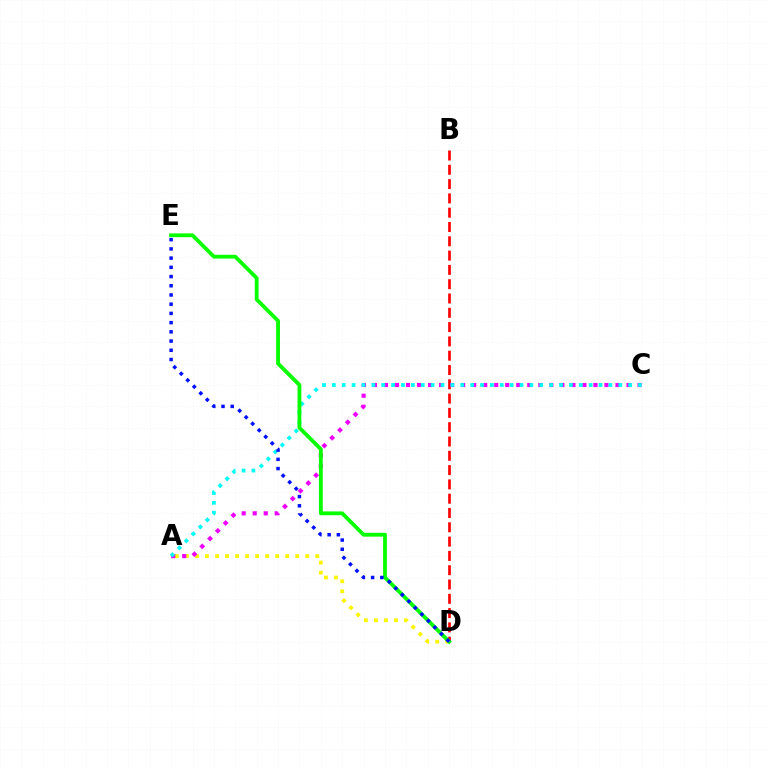{('A', 'D'): [{'color': '#fcf500', 'line_style': 'dotted', 'thickness': 2.72}], ('B', 'D'): [{'color': '#ff0000', 'line_style': 'dashed', 'thickness': 1.94}], ('A', 'C'): [{'color': '#ee00ff', 'line_style': 'dotted', 'thickness': 3.0}, {'color': '#00fff6', 'line_style': 'dotted', 'thickness': 2.68}], ('D', 'E'): [{'color': '#08ff00', 'line_style': 'solid', 'thickness': 2.75}, {'color': '#0010ff', 'line_style': 'dotted', 'thickness': 2.5}]}